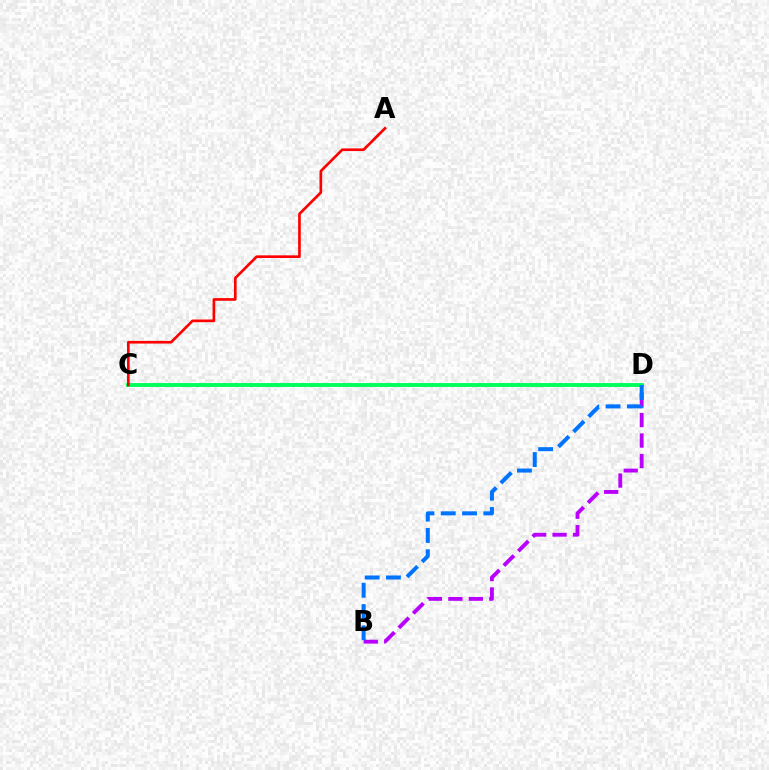{('C', 'D'): [{'color': '#d1ff00', 'line_style': 'dotted', 'thickness': 1.77}, {'color': '#00ff5c', 'line_style': 'solid', 'thickness': 2.81}], ('B', 'D'): [{'color': '#b900ff', 'line_style': 'dashed', 'thickness': 2.78}, {'color': '#0074ff', 'line_style': 'dashed', 'thickness': 2.89}], ('A', 'C'): [{'color': '#ff0000', 'line_style': 'solid', 'thickness': 1.92}]}